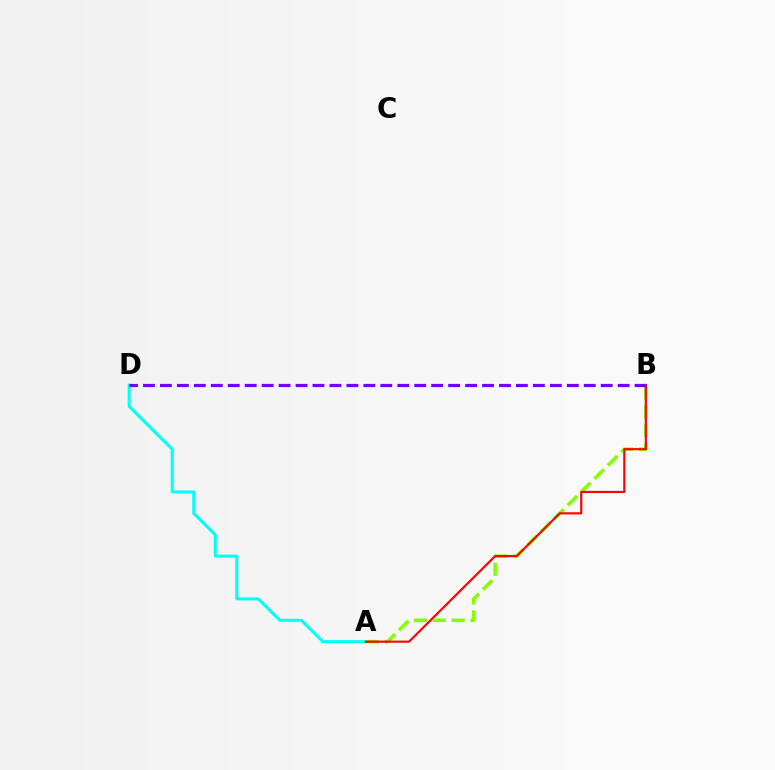{('A', 'D'): [{'color': '#00fff6', 'line_style': 'solid', 'thickness': 2.17}], ('A', 'B'): [{'color': '#84ff00', 'line_style': 'dashed', 'thickness': 2.56}, {'color': '#ff0000', 'line_style': 'solid', 'thickness': 1.54}], ('B', 'D'): [{'color': '#7200ff', 'line_style': 'dashed', 'thickness': 2.3}]}